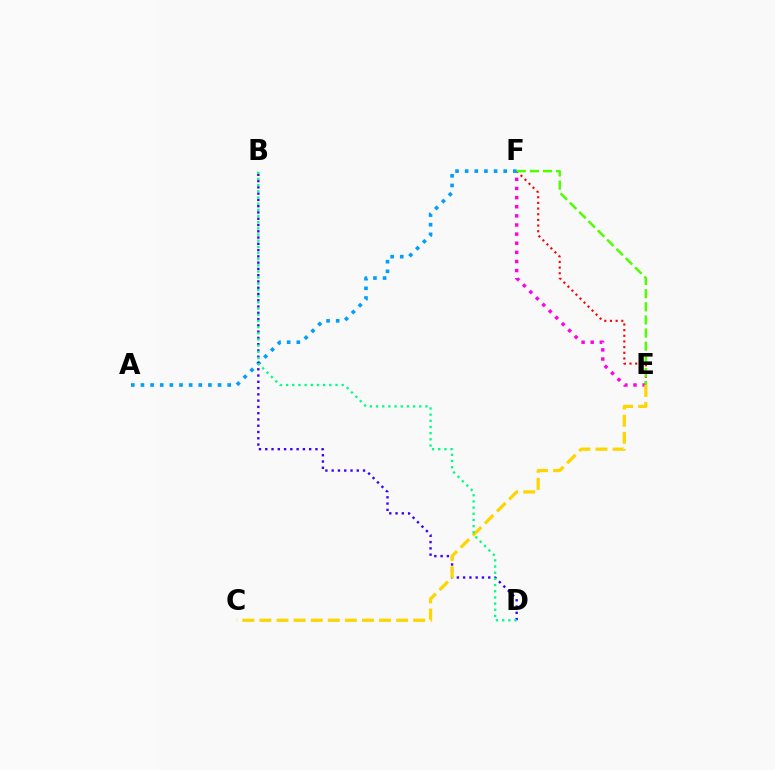{('E', 'F'): [{'color': '#ff00ed', 'line_style': 'dotted', 'thickness': 2.48}, {'color': '#ff0000', 'line_style': 'dotted', 'thickness': 1.54}, {'color': '#4fff00', 'line_style': 'dashed', 'thickness': 1.78}], ('A', 'F'): [{'color': '#009eff', 'line_style': 'dotted', 'thickness': 2.62}], ('B', 'D'): [{'color': '#3700ff', 'line_style': 'dotted', 'thickness': 1.7}, {'color': '#00ff86', 'line_style': 'dotted', 'thickness': 1.68}], ('C', 'E'): [{'color': '#ffd500', 'line_style': 'dashed', 'thickness': 2.32}]}